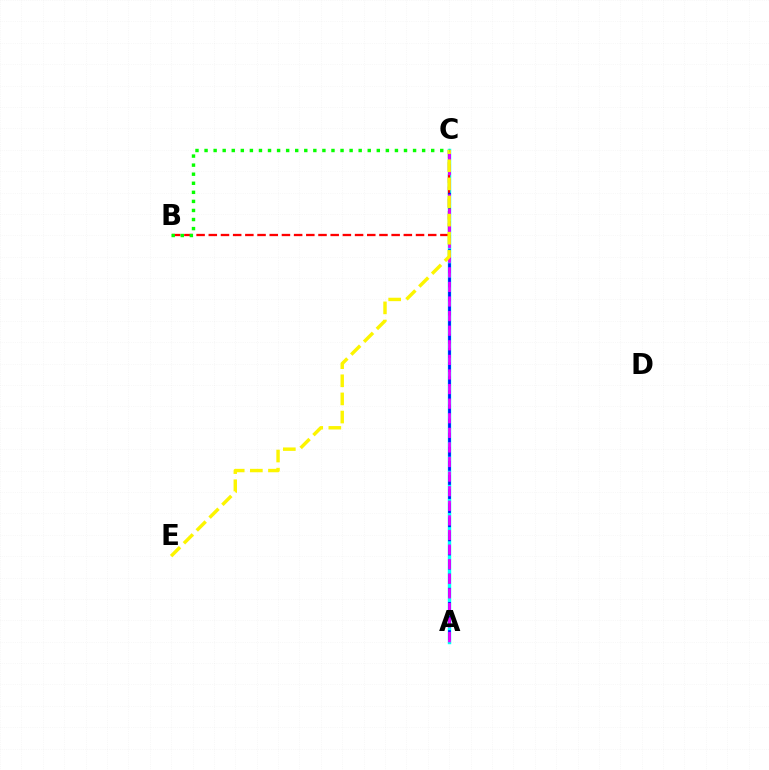{('A', 'C'): [{'color': '#00fff6', 'line_style': 'solid', 'thickness': 2.48}, {'color': '#0010ff', 'line_style': 'dashed', 'thickness': 1.92}, {'color': '#ee00ff', 'line_style': 'dashed', 'thickness': 1.98}], ('B', 'C'): [{'color': '#ff0000', 'line_style': 'dashed', 'thickness': 1.66}, {'color': '#08ff00', 'line_style': 'dotted', 'thickness': 2.46}], ('C', 'E'): [{'color': '#fcf500', 'line_style': 'dashed', 'thickness': 2.46}]}